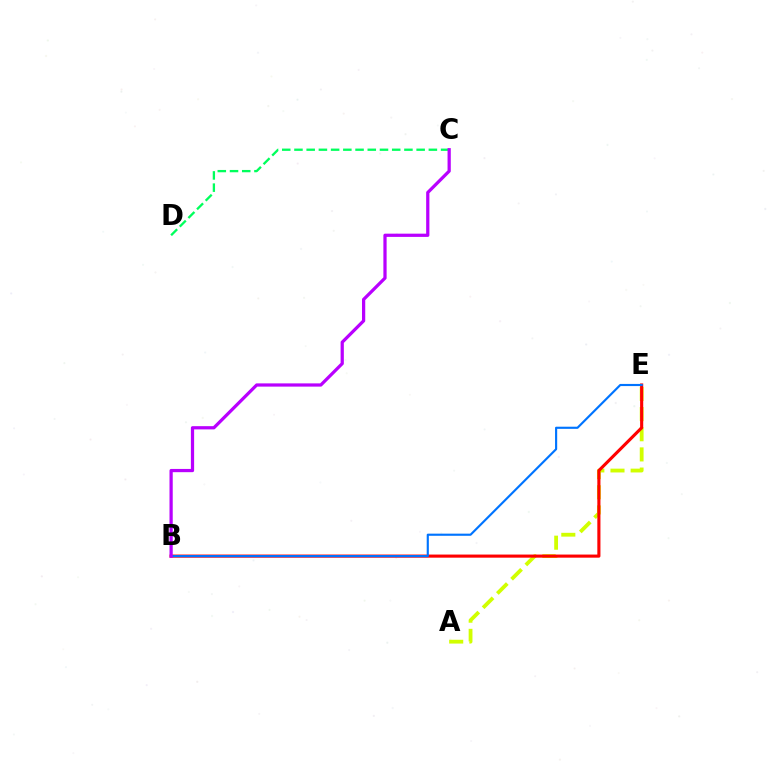{('A', 'E'): [{'color': '#d1ff00', 'line_style': 'dashed', 'thickness': 2.74}], ('B', 'E'): [{'color': '#ff0000', 'line_style': 'solid', 'thickness': 2.24}, {'color': '#0074ff', 'line_style': 'solid', 'thickness': 1.54}], ('C', 'D'): [{'color': '#00ff5c', 'line_style': 'dashed', 'thickness': 1.66}], ('B', 'C'): [{'color': '#b900ff', 'line_style': 'solid', 'thickness': 2.33}]}